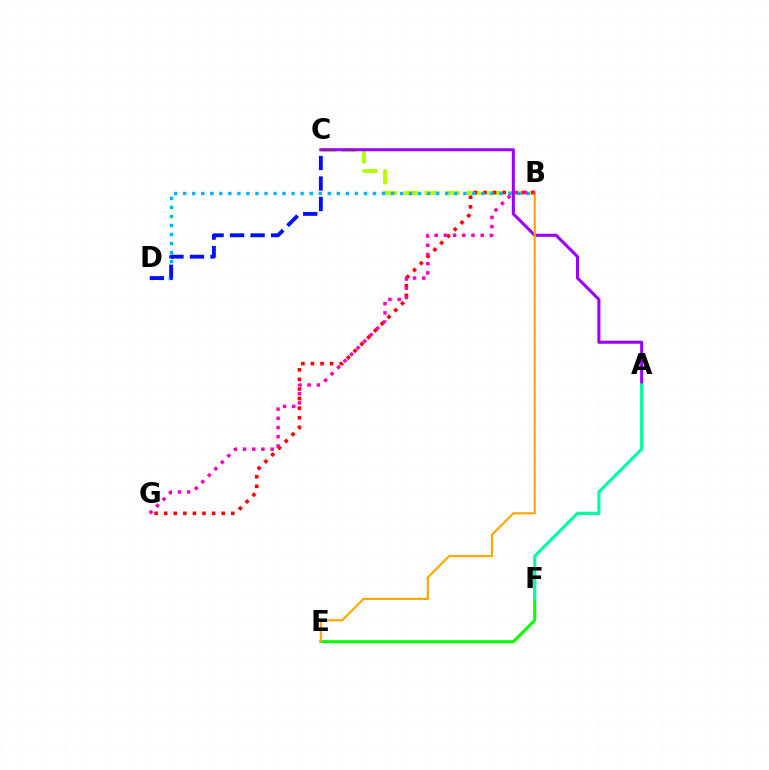{('B', 'C'): [{'color': '#b3ff00', 'line_style': 'dashed', 'thickness': 2.84}], ('B', 'G'): [{'color': '#ff0000', 'line_style': 'dotted', 'thickness': 2.61}, {'color': '#ff00bd', 'line_style': 'dotted', 'thickness': 2.5}], ('E', 'F'): [{'color': '#08ff00', 'line_style': 'solid', 'thickness': 2.17}], ('A', 'C'): [{'color': '#9b00ff', 'line_style': 'solid', 'thickness': 2.2}], ('B', 'D'): [{'color': '#00b5ff', 'line_style': 'dotted', 'thickness': 2.46}], ('C', 'D'): [{'color': '#0010ff', 'line_style': 'dashed', 'thickness': 2.78}], ('B', 'E'): [{'color': '#ffa500', 'line_style': 'solid', 'thickness': 1.55}], ('A', 'F'): [{'color': '#00ff9d', 'line_style': 'solid', 'thickness': 2.29}]}